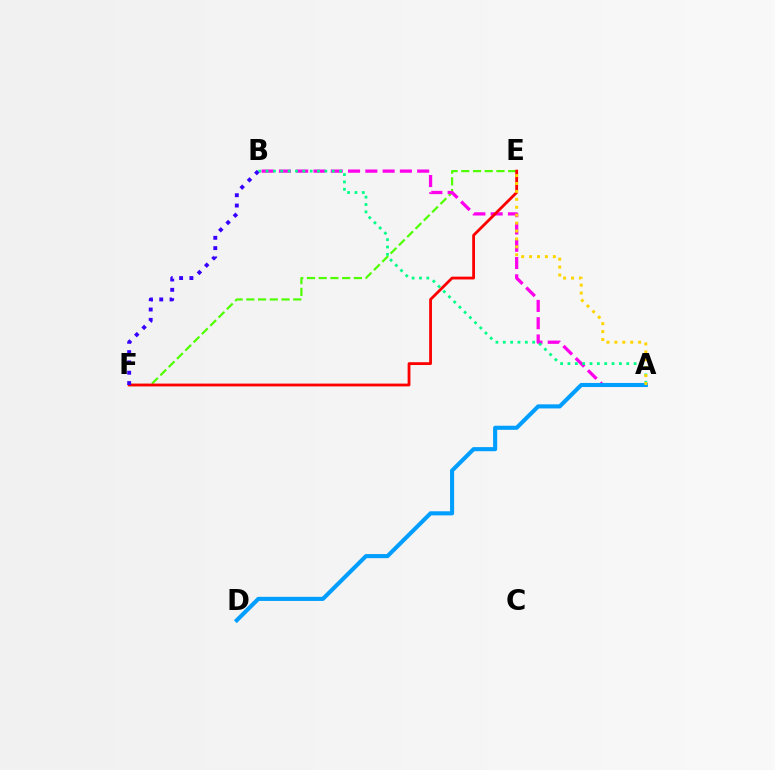{('E', 'F'): [{'color': '#4fff00', 'line_style': 'dashed', 'thickness': 1.59}, {'color': '#ff0000', 'line_style': 'solid', 'thickness': 2.02}], ('A', 'B'): [{'color': '#ff00ed', 'line_style': 'dashed', 'thickness': 2.35}, {'color': '#00ff86', 'line_style': 'dotted', 'thickness': 2.0}], ('A', 'D'): [{'color': '#009eff', 'line_style': 'solid', 'thickness': 2.94}], ('B', 'F'): [{'color': '#3700ff', 'line_style': 'dotted', 'thickness': 2.8}], ('A', 'E'): [{'color': '#ffd500', 'line_style': 'dotted', 'thickness': 2.15}]}